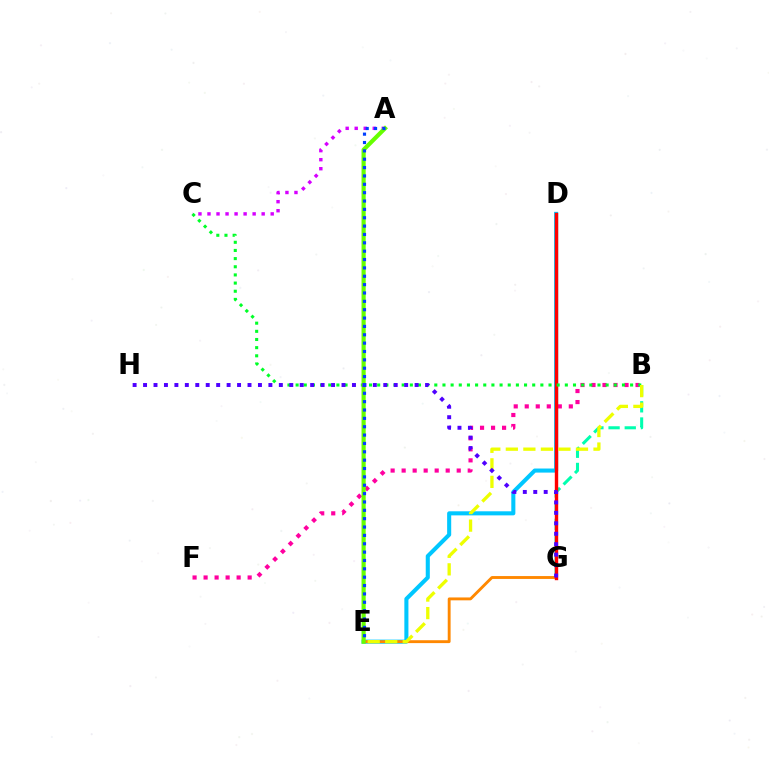{('B', 'G'): [{'color': '#00ffaf', 'line_style': 'dashed', 'thickness': 2.2}], ('D', 'E'): [{'color': '#00c7ff', 'line_style': 'solid', 'thickness': 2.93}], ('B', 'F'): [{'color': '#ff00a0', 'line_style': 'dotted', 'thickness': 2.99}], ('E', 'G'): [{'color': '#ff8800', 'line_style': 'solid', 'thickness': 2.07}], ('D', 'G'): [{'color': '#ff0000', 'line_style': 'solid', 'thickness': 2.45}], ('B', 'C'): [{'color': '#00ff27', 'line_style': 'dotted', 'thickness': 2.22}], ('A', 'C'): [{'color': '#d600ff', 'line_style': 'dotted', 'thickness': 2.45}], ('A', 'E'): [{'color': '#66ff00', 'line_style': 'solid', 'thickness': 3.0}, {'color': '#003fff', 'line_style': 'dotted', 'thickness': 2.27}], ('B', 'E'): [{'color': '#eeff00', 'line_style': 'dashed', 'thickness': 2.38}], ('G', 'H'): [{'color': '#4f00ff', 'line_style': 'dotted', 'thickness': 2.84}]}